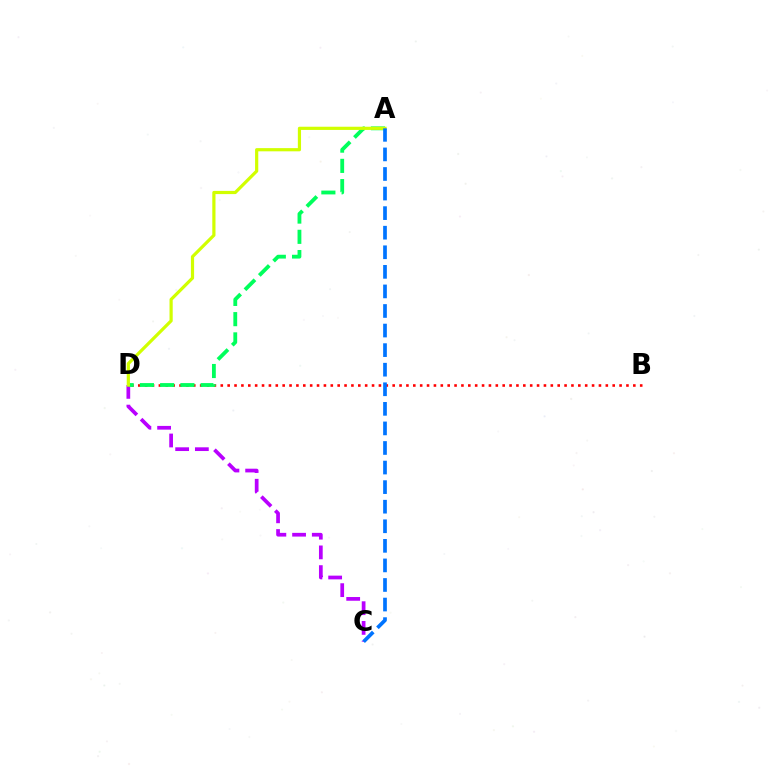{('C', 'D'): [{'color': '#b900ff', 'line_style': 'dashed', 'thickness': 2.68}], ('B', 'D'): [{'color': '#ff0000', 'line_style': 'dotted', 'thickness': 1.87}], ('A', 'D'): [{'color': '#00ff5c', 'line_style': 'dashed', 'thickness': 2.75}, {'color': '#d1ff00', 'line_style': 'solid', 'thickness': 2.3}], ('A', 'C'): [{'color': '#0074ff', 'line_style': 'dashed', 'thickness': 2.66}]}